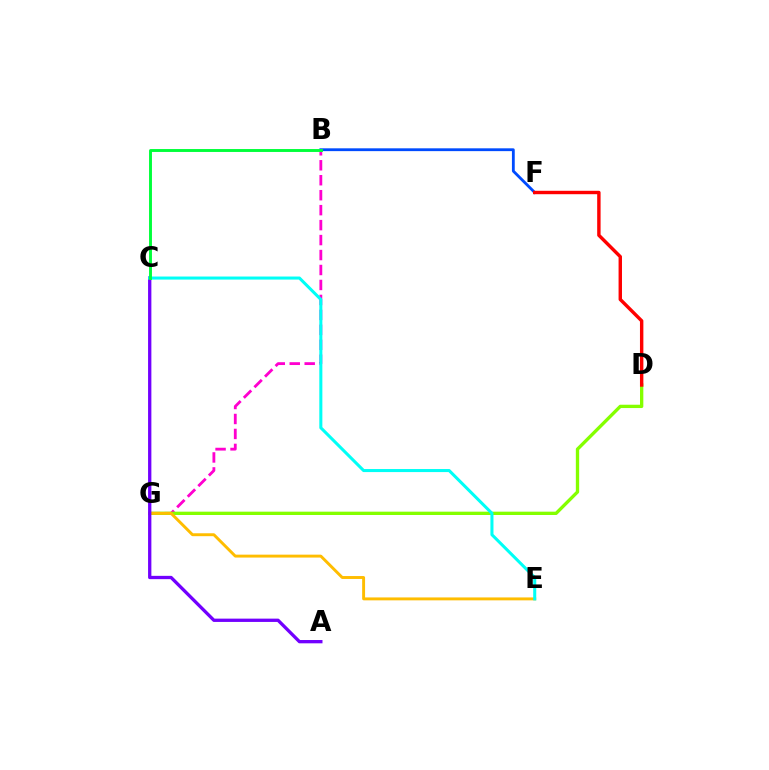{('B', 'G'): [{'color': '#ff00cf', 'line_style': 'dashed', 'thickness': 2.03}], ('B', 'F'): [{'color': '#004bff', 'line_style': 'solid', 'thickness': 2.03}], ('D', 'G'): [{'color': '#84ff00', 'line_style': 'solid', 'thickness': 2.39}], ('D', 'F'): [{'color': '#ff0000', 'line_style': 'solid', 'thickness': 2.46}], ('E', 'G'): [{'color': '#ffbd00', 'line_style': 'solid', 'thickness': 2.1}], ('A', 'C'): [{'color': '#7200ff', 'line_style': 'solid', 'thickness': 2.38}], ('C', 'E'): [{'color': '#00fff6', 'line_style': 'solid', 'thickness': 2.2}], ('B', 'C'): [{'color': '#00ff39', 'line_style': 'solid', 'thickness': 2.1}]}